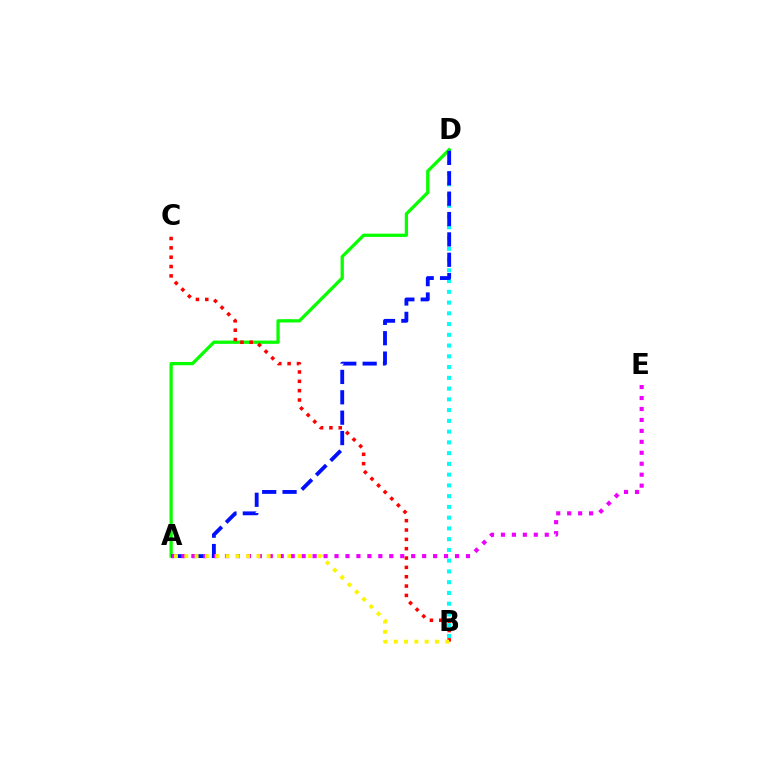{('B', 'D'): [{'color': '#00fff6', 'line_style': 'dotted', 'thickness': 2.92}], ('A', 'D'): [{'color': '#08ff00', 'line_style': 'solid', 'thickness': 2.36}, {'color': '#0010ff', 'line_style': 'dashed', 'thickness': 2.77}], ('A', 'E'): [{'color': '#ee00ff', 'line_style': 'dotted', 'thickness': 2.98}], ('B', 'C'): [{'color': '#ff0000', 'line_style': 'dotted', 'thickness': 2.54}], ('A', 'B'): [{'color': '#fcf500', 'line_style': 'dotted', 'thickness': 2.8}]}